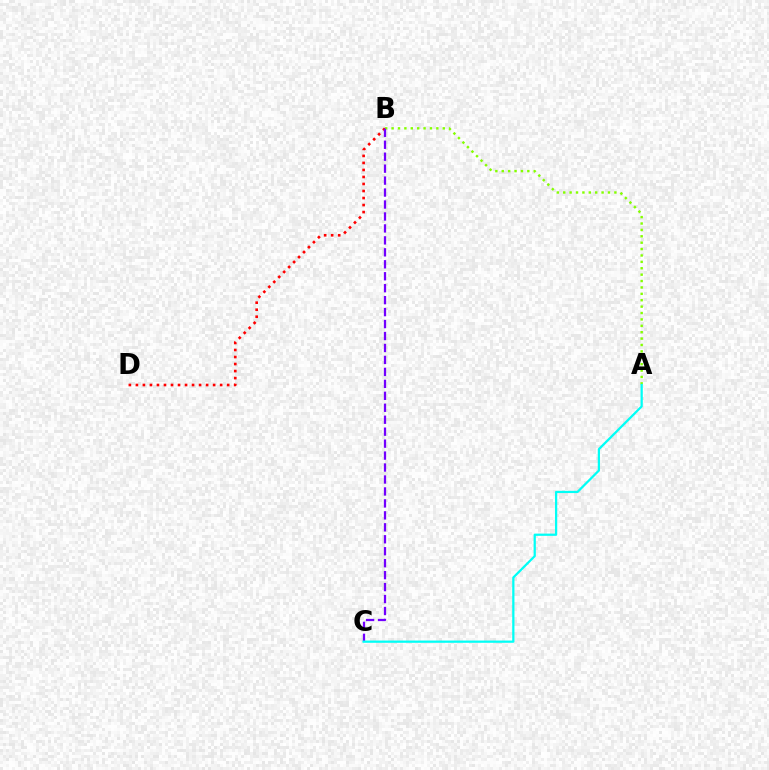{('B', 'D'): [{'color': '#ff0000', 'line_style': 'dotted', 'thickness': 1.91}], ('A', 'B'): [{'color': '#84ff00', 'line_style': 'dotted', 'thickness': 1.74}], ('B', 'C'): [{'color': '#7200ff', 'line_style': 'dashed', 'thickness': 1.62}], ('A', 'C'): [{'color': '#00fff6', 'line_style': 'solid', 'thickness': 1.61}]}